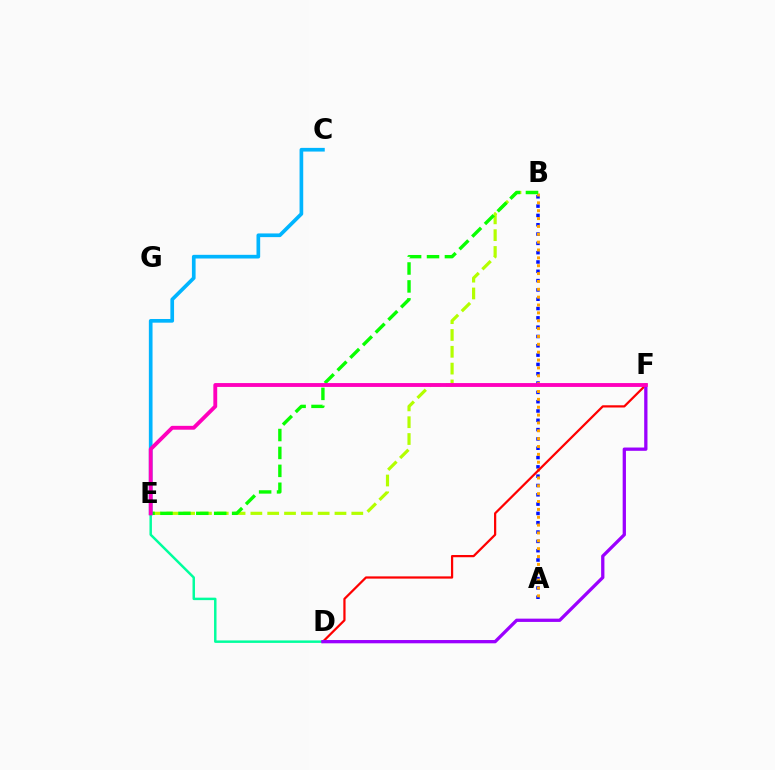{('D', 'E'): [{'color': '#00ff9d', 'line_style': 'solid', 'thickness': 1.78}], ('A', 'B'): [{'color': '#0010ff', 'line_style': 'dotted', 'thickness': 2.53}, {'color': '#ffa500', 'line_style': 'dotted', 'thickness': 2.14}], ('B', 'E'): [{'color': '#b3ff00', 'line_style': 'dashed', 'thickness': 2.28}, {'color': '#08ff00', 'line_style': 'dashed', 'thickness': 2.43}], ('D', 'F'): [{'color': '#ff0000', 'line_style': 'solid', 'thickness': 1.61}, {'color': '#9b00ff', 'line_style': 'solid', 'thickness': 2.36}], ('C', 'E'): [{'color': '#00b5ff', 'line_style': 'solid', 'thickness': 2.65}], ('E', 'F'): [{'color': '#ff00bd', 'line_style': 'solid', 'thickness': 2.78}]}